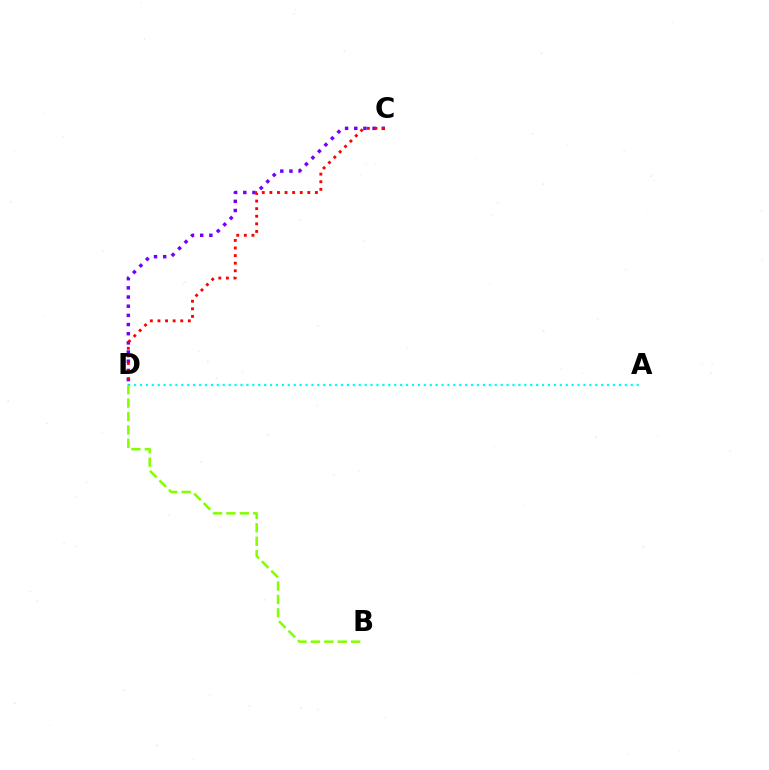{('B', 'D'): [{'color': '#84ff00', 'line_style': 'dashed', 'thickness': 1.82}], ('C', 'D'): [{'color': '#7200ff', 'line_style': 'dotted', 'thickness': 2.49}, {'color': '#ff0000', 'line_style': 'dotted', 'thickness': 2.06}], ('A', 'D'): [{'color': '#00fff6', 'line_style': 'dotted', 'thickness': 1.61}]}